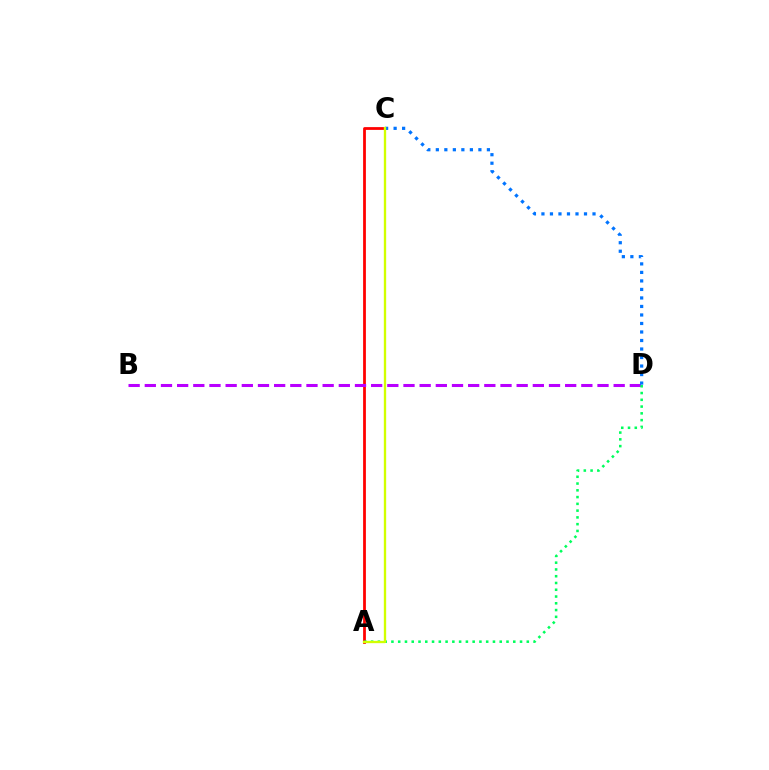{('A', 'C'): [{'color': '#ff0000', 'line_style': 'solid', 'thickness': 1.99}, {'color': '#d1ff00', 'line_style': 'solid', 'thickness': 1.69}], ('B', 'D'): [{'color': '#b900ff', 'line_style': 'dashed', 'thickness': 2.2}], ('C', 'D'): [{'color': '#0074ff', 'line_style': 'dotted', 'thickness': 2.31}], ('A', 'D'): [{'color': '#00ff5c', 'line_style': 'dotted', 'thickness': 1.84}]}